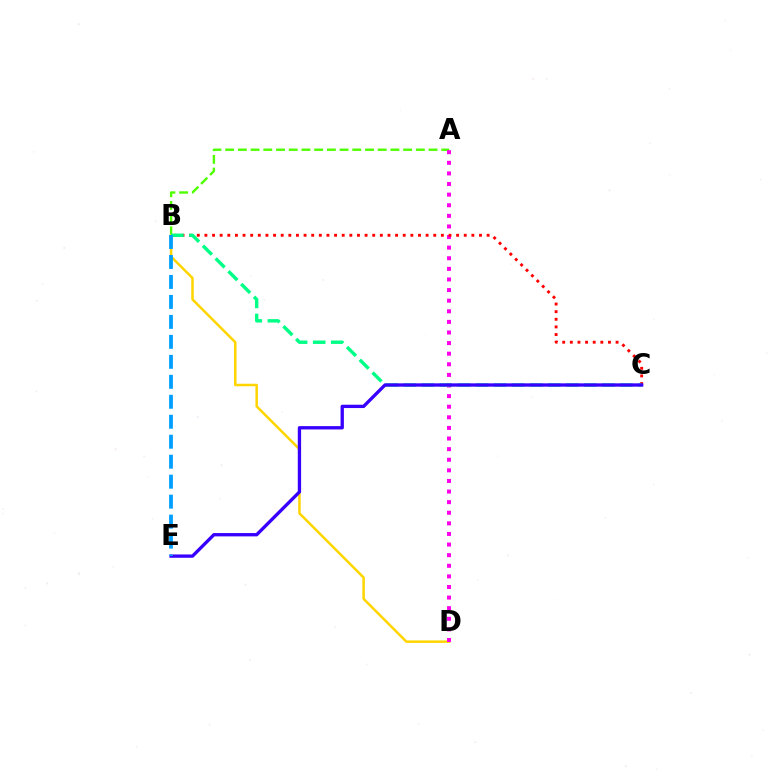{('A', 'B'): [{'color': '#4fff00', 'line_style': 'dashed', 'thickness': 1.73}], ('B', 'D'): [{'color': '#ffd500', 'line_style': 'solid', 'thickness': 1.81}], ('A', 'D'): [{'color': '#ff00ed', 'line_style': 'dotted', 'thickness': 2.88}], ('B', 'C'): [{'color': '#ff0000', 'line_style': 'dotted', 'thickness': 2.07}, {'color': '#00ff86', 'line_style': 'dashed', 'thickness': 2.45}], ('C', 'E'): [{'color': '#3700ff', 'line_style': 'solid', 'thickness': 2.39}], ('B', 'E'): [{'color': '#009eff', 'line_style': 'dashed', 'thickness': 2.71}]}